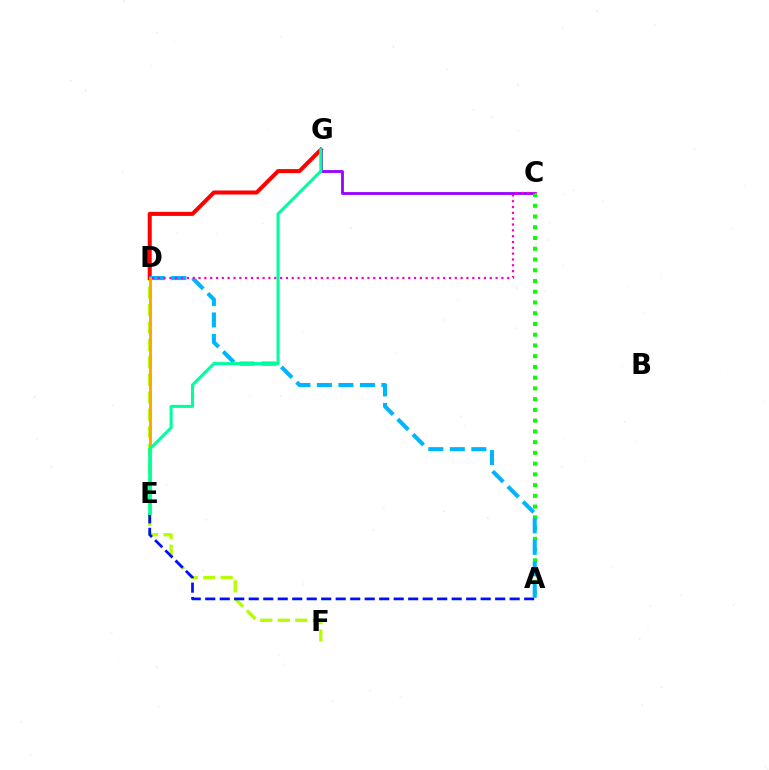{('D', 'F'): [{'color': '#b3ff00', 'line_style': 'dashed', 'thickness': 2.37}], ('A', 'E'): [{'color': '#0010ff', 'line_style': 'dashed', 'thickness': 1.97}], ('D', 'G'): [{'color': '#ff0000', 'line_style': 'solid', 'thickness': 2.9}], ('C', 'G'): [{'color': '#9b00ff', 'line_style': 'solid', 'thickness': 2.02}], ('A', 'C'): [{'color': '#08ff00', 'line_style': 'dotted', 'thickness': 2.92}], ('A', 'D'): [{'color': '#00b5ff', 'line_style': 'dashed', 'thickness': 2.92}], ('C', 'D'): [{'color': '#ff00bd', 'line_style': 'dotted', 'thickness': 1.58}], ('D', 'E'): [{'color': '#ffa500', 'line_style': 'solid', 'thickness': 2.08}], ('E', 'G'): [{'color': '#00ff9d', 'line_style': 'solid', 'thickness': 2.21}]}